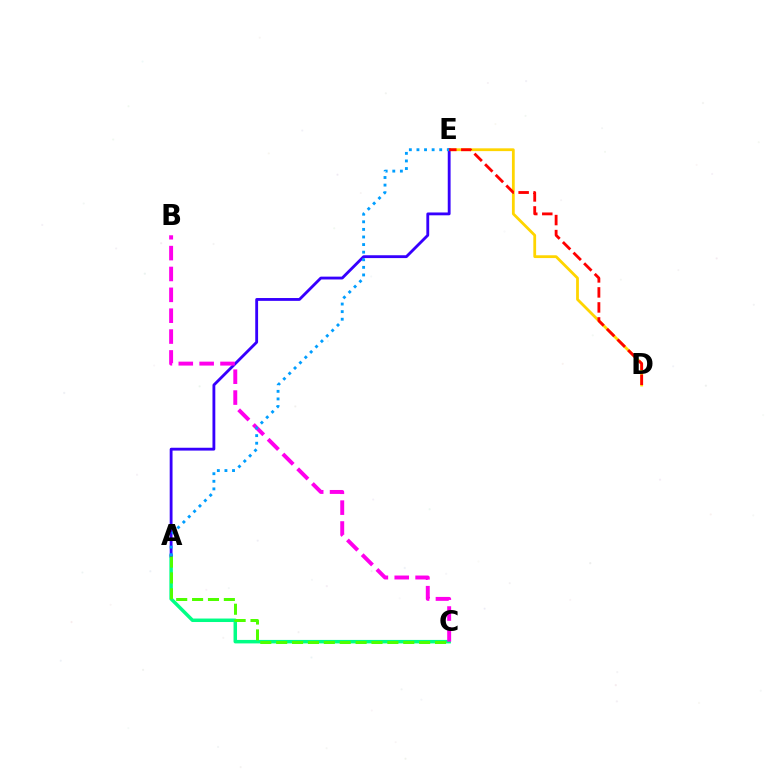{('D', 'E'): [{'color': '#ffd500', 'line_style': 'solid', 'thickness': 2.01}, {'color': '#ff0000', 'line_style': 'dashed', 'thickness': 2.04}], ('A', 'C'): [{'color': '#00ff86', 'line_style': 'solid', 'thickness': 2.51}, {'color': '#4fff00', 'line_style': 'dashed', 'thickness': 2.16}], ('A', 'E'): [{'color': '#3700ff', 'line_style': 'solid', 'thickness': 2.04}, {'color': '#009eff', 'line_style': 'dotted', 'thickness': 2.06}], ('B', 'C'): [{'color': '#ff00ed', 'line_style': 'dashed', 'thickness': 2.83}]}